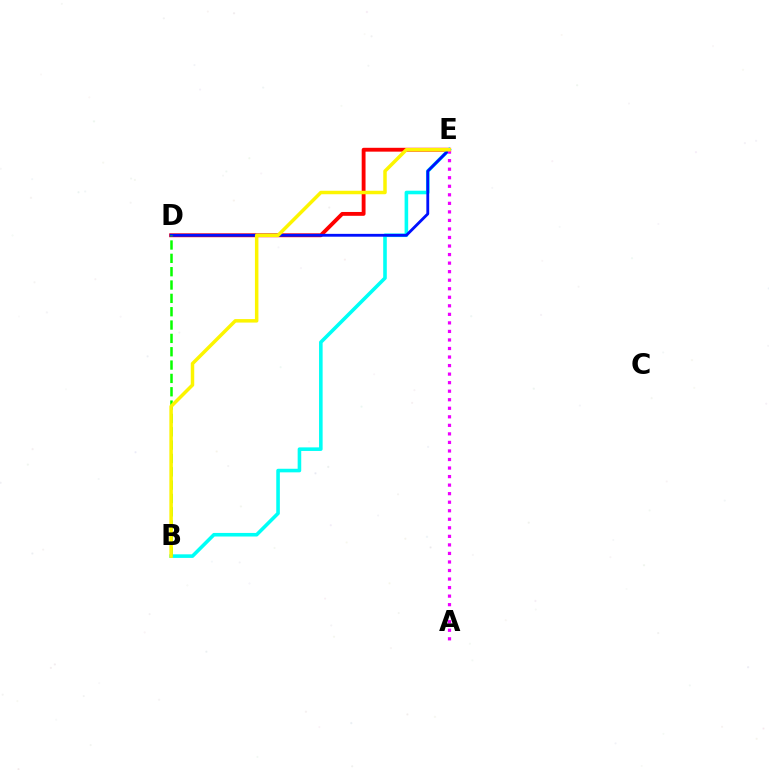{('D', 'E'): [{'color': '#ff0000', 'line_style': 'solid', 'thickness': 2.77}, {'color': '#0010ff', 'line_style': 'solid', 'thickness': 2.04}], ('B', 'E'): [{'color': '#00fff6', 'line_style': 'solid', 'thickness': 2.58}, {'color': '#fcf500', 'line_style': 'solid', 'thickness': 2.51}], ('A', 'E'): [{'color': '#ee00ff', 'line_style': 'dotted', 'thickness': 2.32}], ('B', 'D'): [{'color': '#08ff00', 'line_style': 'dashed', 'thickness': 1.81}]}